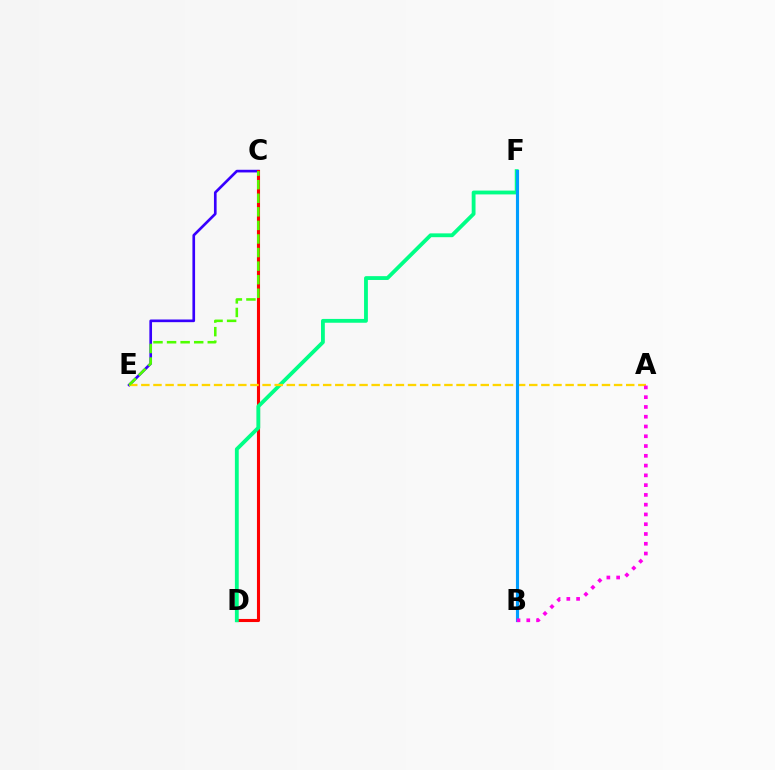{('C', 'E'): [{'color': '#3700ff', 'line_style': 'solid', 'thickness': 1.92}, {'color': '#4fff00', 'line_style': 'dashed', 'thickness': 1.84}], ('C', 'D'): [{'color': '#ff0000', 'line_style': 'solid', 'thickness': 2.23}], ('D', 'F'): [{'color': '#00ff86', 'line_style': 'solid', 'thickness': 2.75}], ('A', 'E'): [{'color': '#ffd500', 'line_style': 'dashed', 'thickness': 1.65}], ('B', 'F'): [{'color': '#009eff', 'line_style': 'solid', 'thickness': 2.24}], ('A', 'B'): [{'color': '#ff00ed', 'line_style': 'dotted', 'thickness': 2.66}]}